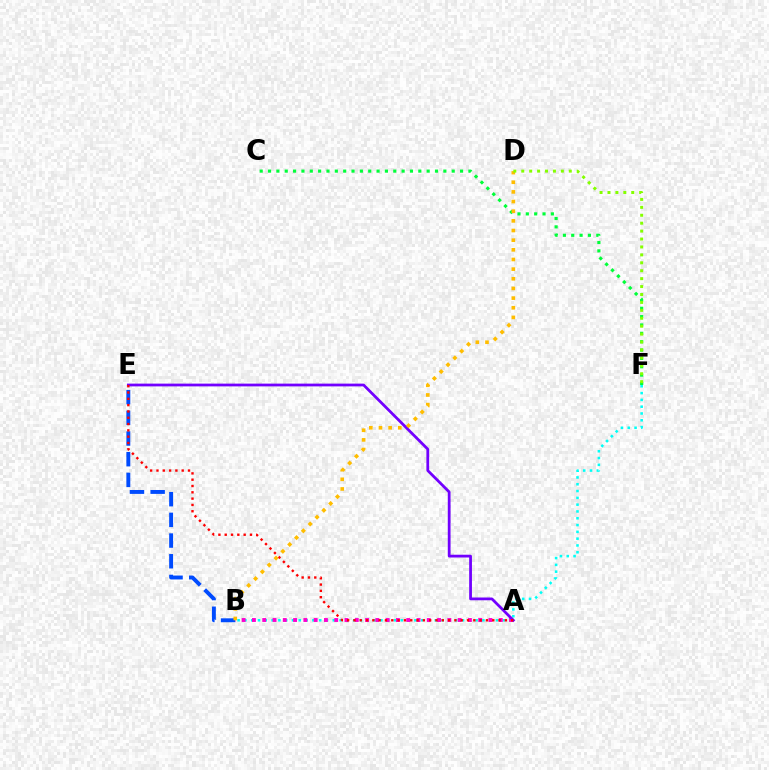{('B', 'E'): [{'color': '#004bff', 'line_style': 'dashed', 'thickness': 2.81}], ('B', 'F'): [{'color': '#00fff6', 'line_style': 'dotted', 'thickness': 1.85}], ('A', 'B'): [{'color': '#ff00cf', 'line_style': 'dotted', 'thickness': 2.79}], ('A', 'E'): [{'color': '#7200ff', 'line_style': 'solid', 'thickness': 1.99}, {'color': '#ff0000', 'line_style': 'dotted', 'thickness': 1.71}], ('C', 'F'): [{'color': '#00ff39', 'line_style': 'dotted', 'thickness': 2.27}], ('B', 'D'): [{'color': '#ffbd00', 'line_style': 'dotted', 'thickness': 2.62}], ('D', 'F'): [{'color': '#84ff00', 'line_style': 'dotted', 'thickness': 2.15}]}